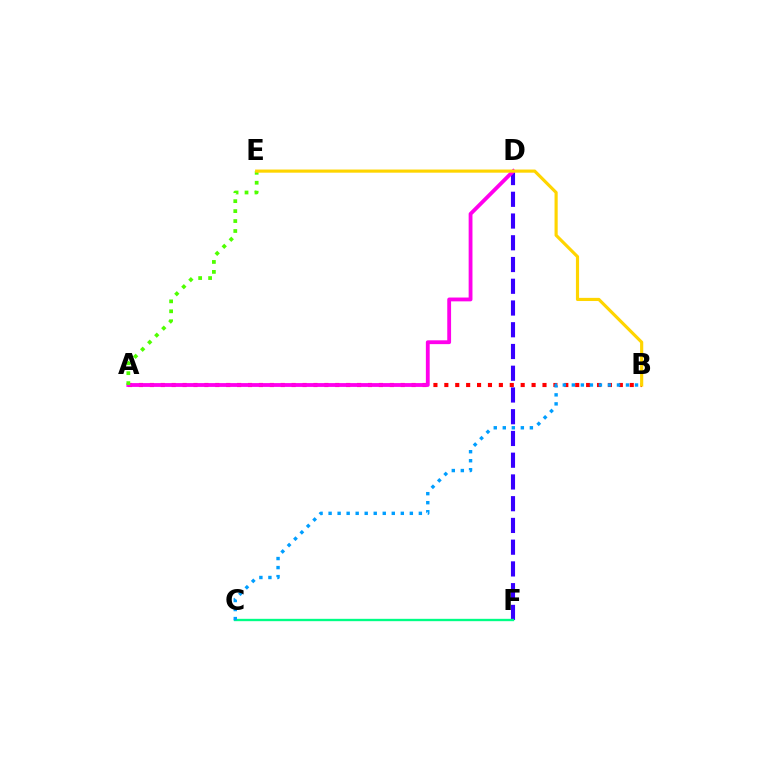{('D', 'F'): [{'color': '#3700ff', 'line_style': 'dashed', 'thickness': 2.95}], ('C', 'F'): [{'color': '#00ff86', 'line_style': 'solid', 'thickness': 1.69}], ('A', 'B'): [{'color': '#ff0000', 'line_style': 'dotted', 'thickness': 2.96}], ('B', 'C'): [{'color': '#009eff', 'line_style': 'dotted', 'thickness': 2.45}], ('A', 'D'): [{'color': '#ff00ed', 'line_style': 'solid', 'thickness': 2.75}], ('A', 'E'): [{'color': '#4fff00', 'line_style': 'dotted', 'thickness': 2.7}], ('B', 'E'): [{'color': '#ffd500', 'line_style': 'solid', 'thickness': 2.27}]}